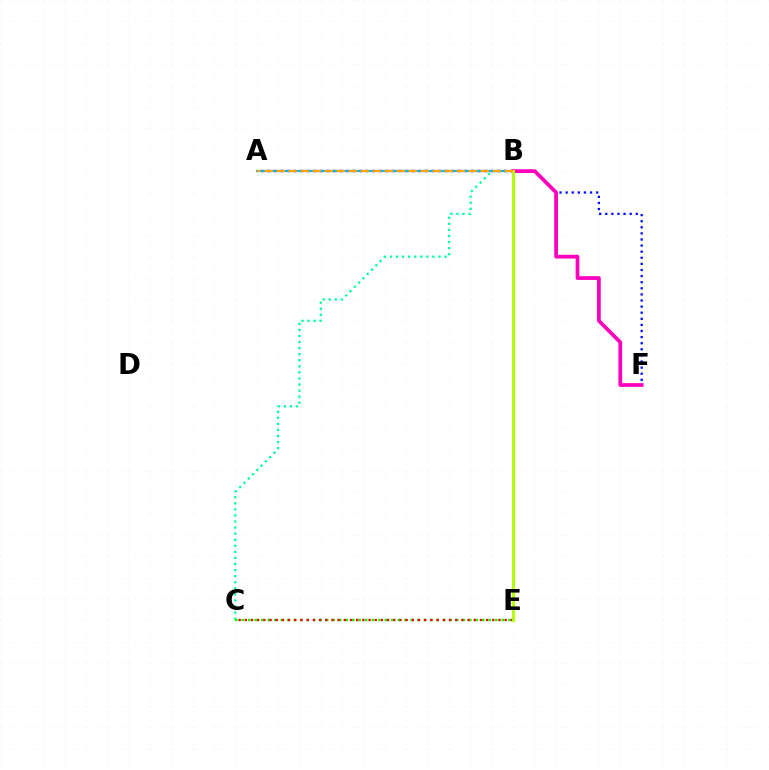{('B', 'C'): [{'color': '#00ff9d', 'line_style': 'dotted', 'thickness': 1.65}], ('C', 'E'): [{'color': '#08ff00', 'line_style': 'dotted', 'thickness': 1.77}, {'color': '#ff0000', 'line_style': 'dotted', 'thickness': 1.68}], ('A', 'B'): [{'color': '#9b00ff', 'line_style': 'dotted', 'thickness': 1.78}, {'color': '#00b5ff', 'line_style': 'solid', 'thickness': 1.58}, {'color': '#ffa500', 'line_style': 'dashed', 'thickness': 1.63}], ('B', 'F'): [{'color': '#0010ff', 'line_style': 'dotted', 'thickness': 1.66}, {'color': '#ff00bd', 'line_style': 'solid', 'thickness': 2.68}], ('B', 'E'): [{'color': '#b3ff00', 'line_style': 'solid', 'thickness': 2.11}]}